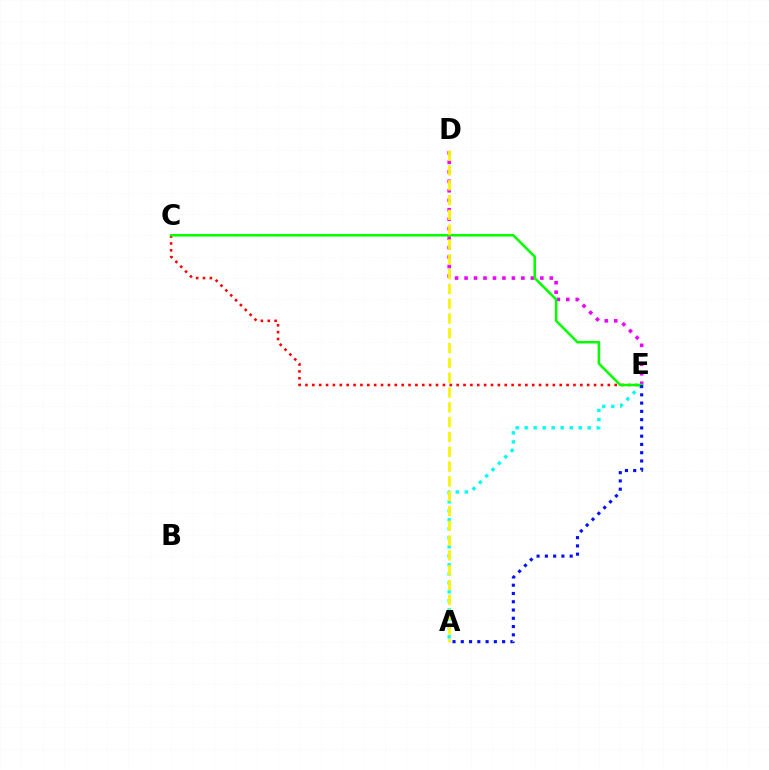{('D', 'E'): [{'color': '#ee00ff', 'line_style': 'dotted', 'thickness': 2.57}], ('A', 'E'): [{'color': '#00fff6', 'line_style': 'dotted', 'thickness': 2.45}, {'color': '#0010ff', 'line_style': 'dotted', 'thickness': 2.25}], ('C', 'E'): [{'color': '#ff0000', 'line_style': 'dotted', 'thickness': 1.87}, {'color': '#08ff00', 'line_style': 'solid', 'thickness': 1.85}], ('A', 'D'): [{'color': '#fcf500', 'line_style': 'dashed', 'thickness': 2.01}]}